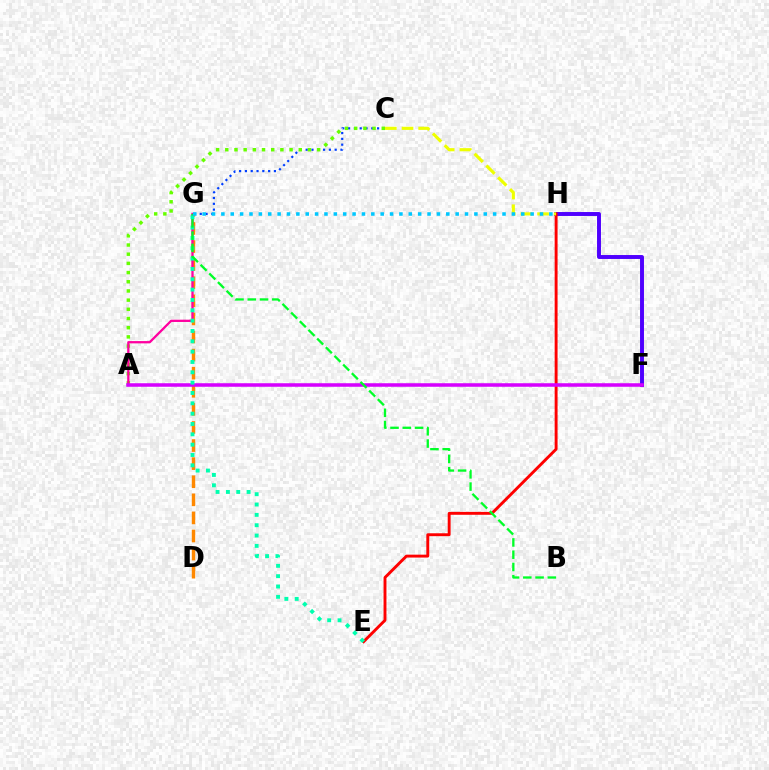{('F', 'H'): [{'color': '#4f00ff', 'line_style': 'solid', 'thickness': 2.84}], ('D', 'G'): [{'color': '#ff8800', 'line_style': 'dashed', 'thickness': 2.46}], ('E', 'H'): [{'color': '#ff0000', 'line_style': 'solid', 'thickness': 2.09}], ('C', 'G'): [{'color': '#003fff', 'line_style': 'dotted', 'thickness': 1.58}], ('C', 'H'): [{'color': '#eeff00', 'line_style': 'dashed', 'thickness': 2.27}], ('A', 'C'): [{'color': '#66ff00', 'line_style': 'dotted', 'thickness': 2.5}], ('A', 'G'): [{'color': '#ff00a0', 'line_style': 'solid', 'thickness': 1.65}], ('A', 'F'): [{'color': '#d600ff', 'line_style': 'solid', 'thickness': 2.54}], ('E', 'G'): [{'color': '#00ffaf', 'line_style': 'dotted', 'thickness': 2.81}], ('B', 'G'): [{'color': '#00ff27', 'line_style': 'dashed', 'thickness': 1.67}], ('G', 'H'): [{'color': '#00c7ff', 'line_style': 'dotted', 'thickness': 2.55}]}